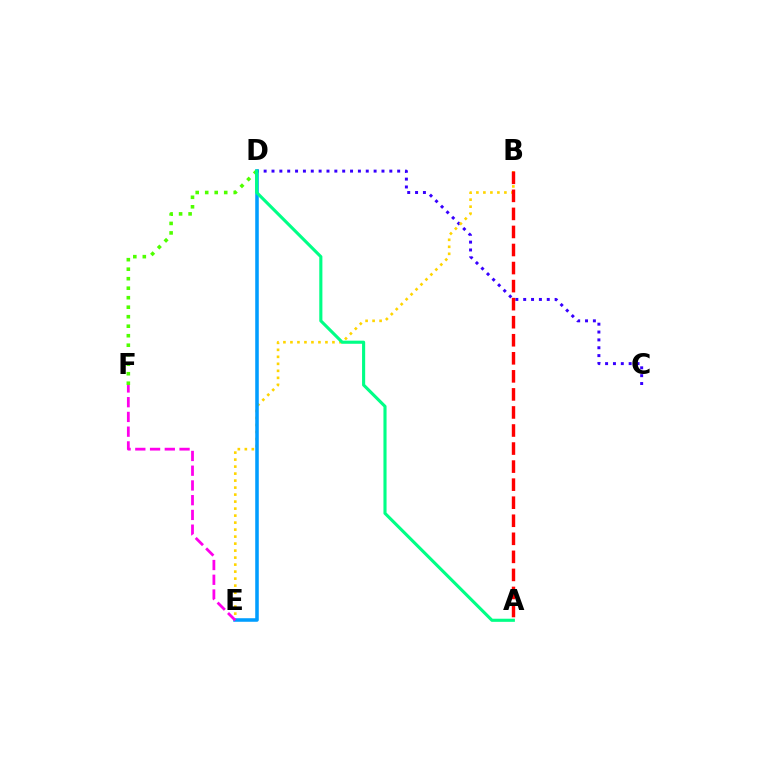{('C', 'D'): [{'color': '#3700ff', 'line_style': 'dotted', 'thickness': 2.13}], ('D', 'F'): [{'color': '#4fff00', 'line_style': 'dotted', 'thickness': 2.58}], ('B', 'E'): [{'color': '#ffd500', 'line_style': 'dotted', 'thickness': 1.9}], ('D', 'E'): [{'color': '#009eff', 'line_style': 'solid', 'thickness': 2.55}], ('A', 'B'): [{'color': '#ff0000', 'line_style': 'dashed', 'thickness': 2.45}], ('E', 'F'): [{'color': '#ff00ed', 'line_style': 'dashed', 'thickness': 2.0}], ('A', 'D'): [{'color': '#00ff86', 'line_style': 'solid', 'thickness': 2.24}]}